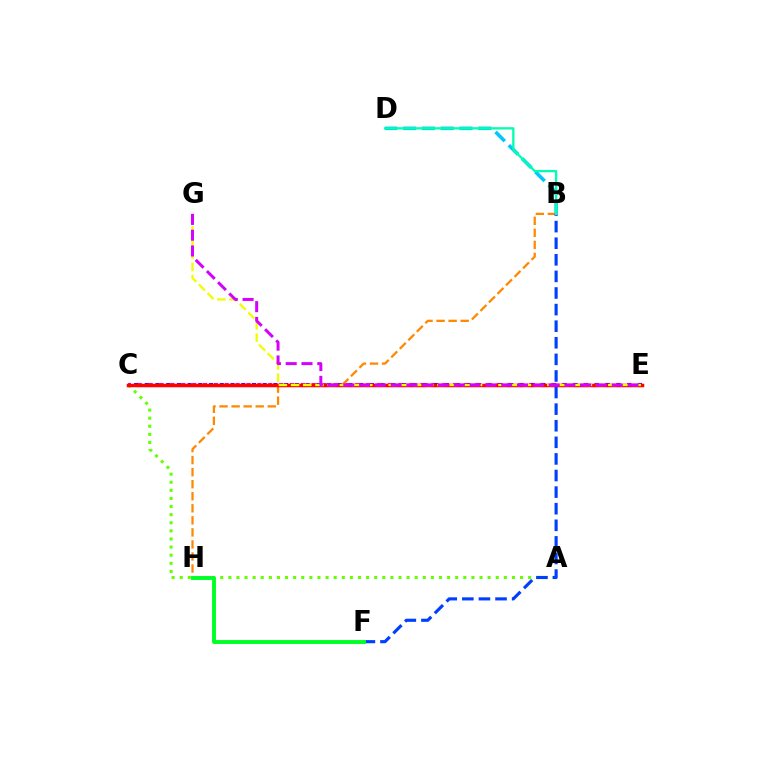{('C', 'E'): [{'color': '#ff00a0', 'line_style': 'dotted', 'thickness': 2.95}, {'color': '#4f00ff', 'line_style': 'dotted', 'thickness': 2.91}, {'color': '#ff0000', 'line_style': 'solid', 'thickness': 2.52}], ('B', 'D'): [{'color': '#00c7ff', 'line_style': 'dashed', 'thickness': 2.55}, {'color': '#00ffaf', 'line_style': 'solid', 'thickness': 1.66}], ('A', 'C'): [{'color': '#66ff00', 'line_style': 'dotted', 'thickness': 2.2}], ('B', 'H'): [{'color': '#ff8800', 'line_style': 'dashed', 'thickness': 1.64}], ('E', 'G'): [{'color': '#eeff00', 'line_style': 'dashed', 'thickness': 1.66}, {'color': '#d600ff', 'line_style': 'dashed', 'thickness': 2.15}], ('B', 'F'): [{'color': '#003fff', 'line_style': 'dashed', 'thickness': 2.25}], ('F', 'H'): [{'color': '#00ff27', 'line_style': 'solid', 'thickness': 2.81}]}